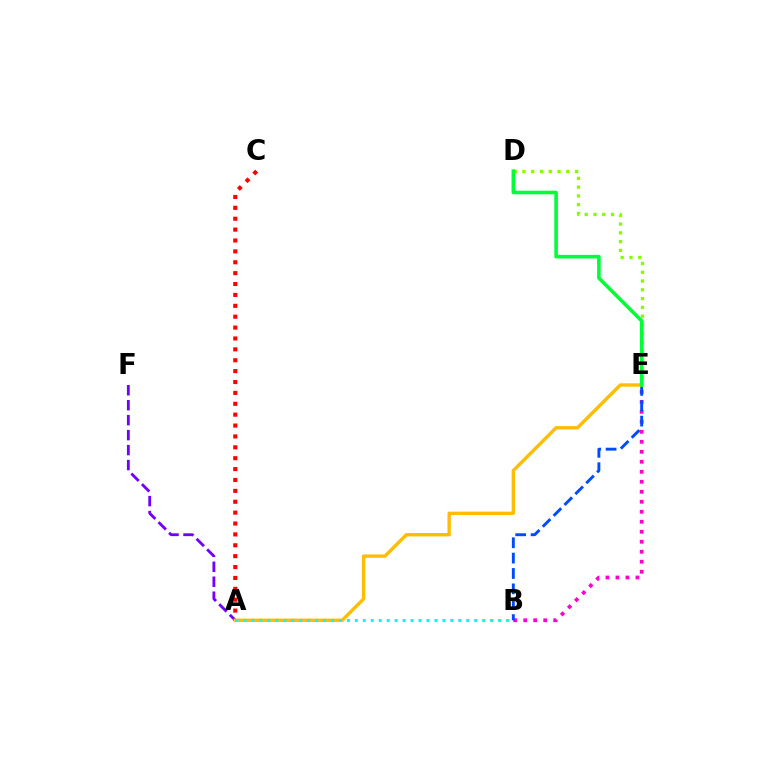{('B', 'E'): [{'color': '#ff00cf', 'line_style': 'dotted', 'thickness': 2.72}, {'color': '#004bff', 'line_style': 'dashed', 'thickness': 2.09}], ('A', 'C'): [{'color': '#ff0000', 'line_style': 'dotted', 'thickness': 2.96}], ('A', 'F'): [{'color': '#7200ff', 'line_style': 'dashed', 'thickness': 2.03}], ('A', 'E'): [{'color': '#ffbd00', 'line_style': 'solid', 'thickness': 2.43}], ('D', 'E'): [{'color': '#84ff00', 'line_style': 'dotted', 'thickness': 2.38}, {'color': '#00ff39', 'line_style': 'solid', 'thickness': 2.59}], ('A', 'B'): [{'color': '#00fff6', 'line_style': 'dotted', 'thickness': 2.16}]}